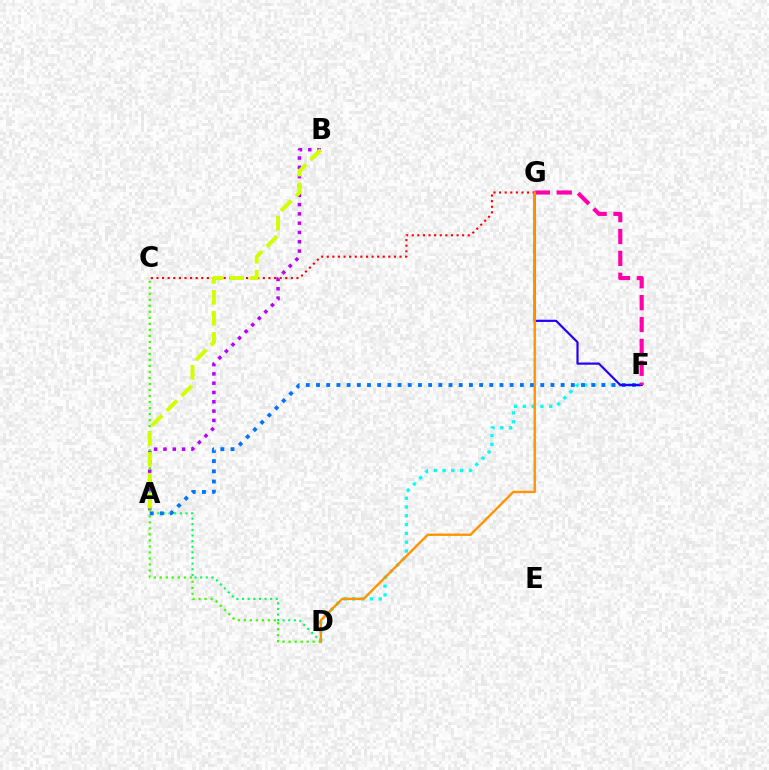{('A', 'D'): [{'color': '#00ff5c', 'line_style': 'dotted', 'thickness': 1.53}], ('D', 'F'): [{'color': '#00fff6', 'line_style': 'dotted', 'thickness': 2.39}], ('A', 'B'): [{'color': '#b900ff', 'line_style': 'dotted', 'thickness': 2.53}, {'color': '#d1ff00', 'line_style': 'dashed', 'thickness': 2.85}], ('C', 'G'): [{'color': '#ff0000', 'line_style': 'dotted', 'thickness': 1.52}], ('A', 'F'): [{'color': '#0074ff', 'line_style': 'dotted', 'thickness': 2.77}], ('C', 'D'): [{'color': '#3dff00', 'line_style': 'dotted', 'thickness': 1.63}], ('F', 'G'): [{'color': '#2500ff', 'line_style': 'solid', 'thickness': 1.58}, {'color': '#ff00ac', 'line_style': 'dashed', 'thickness': 2.97}], ('D', 'G'): [{'color': '#ff9400', 'line_style': 'solid', 'thickness': 1.71}]}